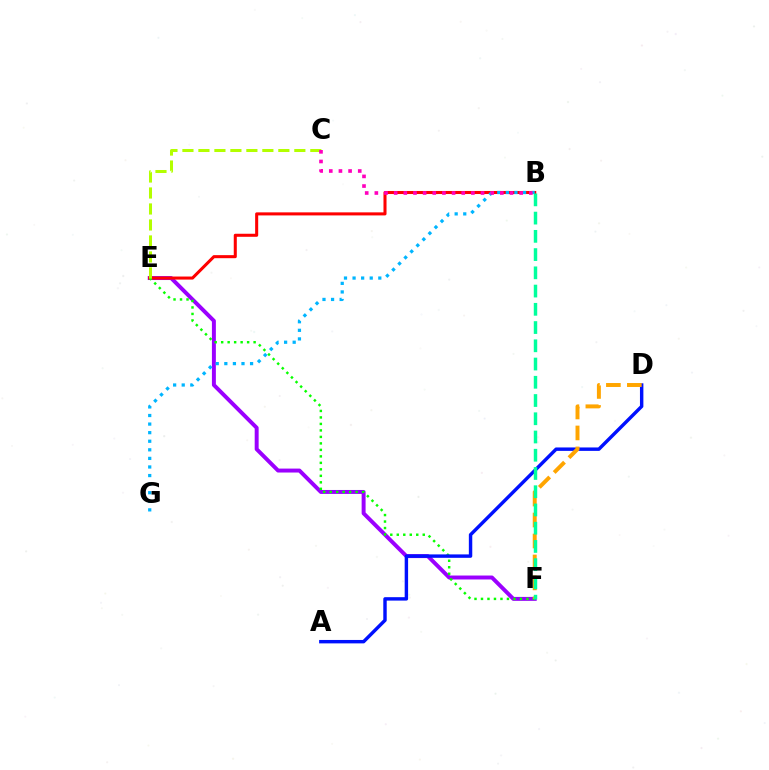{('E', 'F'): [{'color': '#9b00ff', 'line_style': 'solid', 'thickness': 2.84}, {'color': '#08ff00', 'line_style': 'dotted', 'thickness': 1.76}], ('B', 'E'): [{'color': '#ff0000', 'line_style': 'solid', 'thickness': 2.2}], ('C', 'E'): [{'color': '#b3ff00', 'line_style': 'dashed', 'thickness': 2.17}], ('A', 'D'): [{'color': '#0010ff', 'line_style': 'solid', 'thickness': 2.46}], ('B', 'G'): [{'color': '#00b5ff', 'line_style': 'dotted', 'thickness': 2.33}], ('B', 'C'): [{'color': '#ff00bd', 'line_style': 'dotted', 'thickness': 2.62}], ('D', 'F'): [{'color': '#ffa500', 'line_style': 'dashed', 'thickness': 2.85}], ('B', 'F'): [{'color': '#00ff9d', 'line_style': 'dashed', 'thickness': 2.48}]}